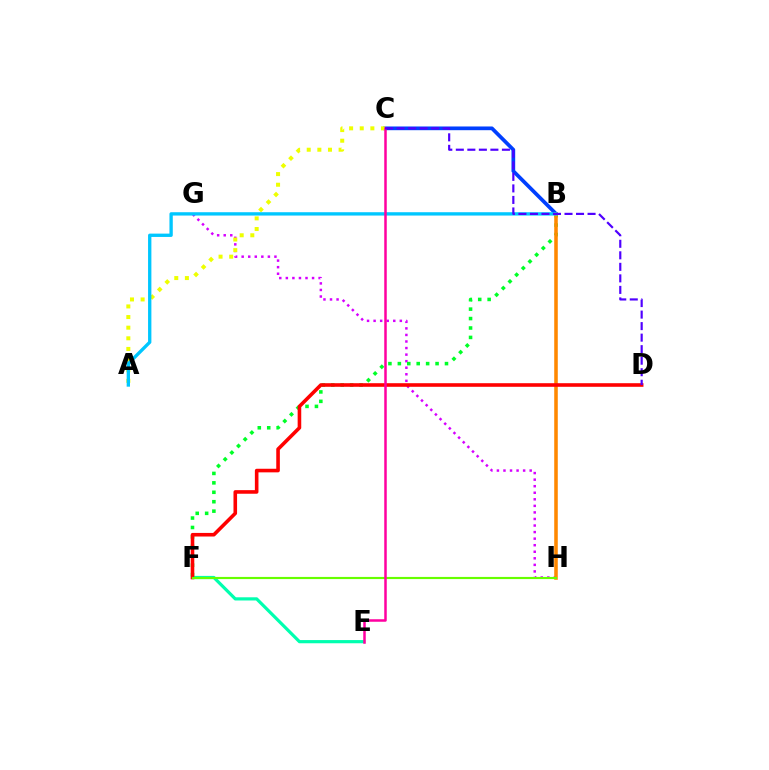{('B', 'C'): [{'color': '#003fff', 'line_style': 'solid', 'thickness': 2.68}], ('E', 'F'): [{'color': '#00ffaf', 'line_style': 'solid', 'thickness': 2.3}], ('G', 'H'): [{'color': '#d600ff', 'line_style': 'dotted', 'thickness': 1.78}], ('B', 'F'): [{'color': '#00ff27', 'line_style': 'dotted', 'thickness': 2.56}], ('A', 'C'): [{'color': '#eeff00', 'line_style': 'dotted', 'thickness': 2.89}], ('B', 'H'): [{'color': '#ff8800', 'line_style': 'solid', 'thickness': 2.56}], ('A', 'B'): [{'color': '#00c7ff', 'line_style': 'solid', 'thickness': 2.4}], ('D', 'F'): [{'color': '#ff0000', 'line_style': 'solid', 'thickness': 2.59}], ('F', 'H'): [{'color': '#66ff00', 'line_style': 'solid', 'thickness': 1.56}], ('C', 'E'): [{'color': '#ff00a0', 'line_style': 'solid', 'thickness': 1.8}], ('C', 'D'): [{'color': '#4f00ff', 'line_style': 'dashed', 'thickness': 1.57}]}